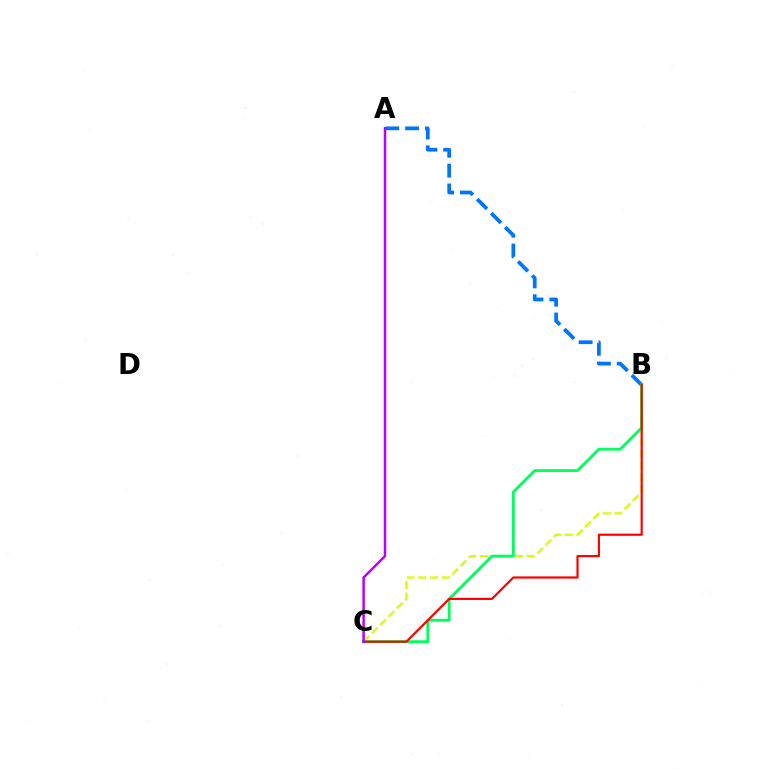{('A', 'B'): [{'color': '#0074ff', 'line_style': 'dashed', 'thickness': 2.7}], ('B', 'C'): [{'color': '#d1ff00', 'line_style': 'dashed', 'thickness': 1.59}, {'color': '#00ff5c', 'line_style': 'solid', 'thickness': 2.02}, {'color': '#ff0000', 'line_style': 'solid', 'thickness': 1.57}], ('A', 'C'): [{'color': '#b900ff', 'line_style': 'solid', 'thickness': 1.79}]}